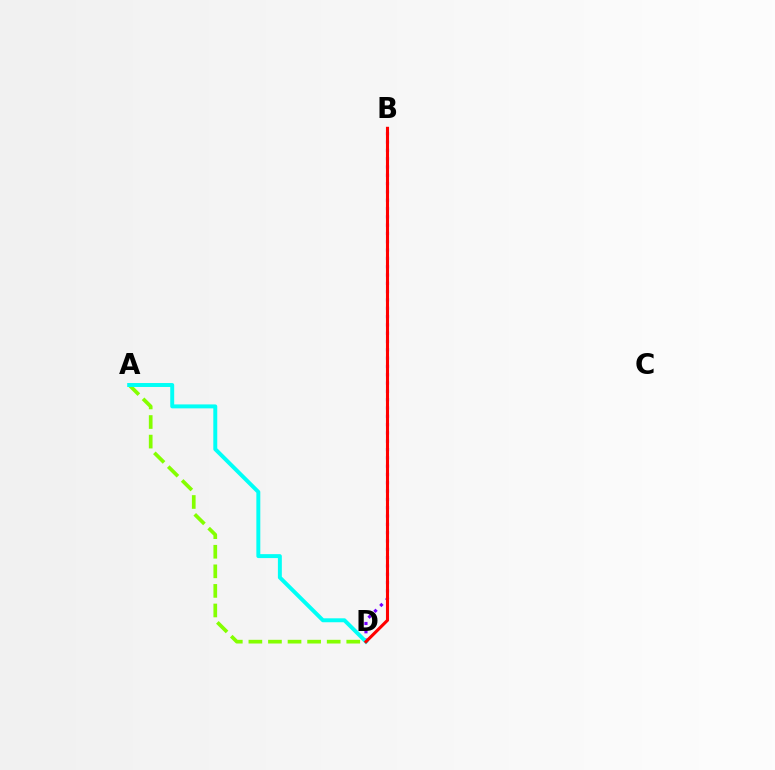{('B', 'D'): [{'color': '#7200ff', 'line_style': 'dotted', 'thickness': 2.26}, {'color': '#ff0000', 'line_style': 'solid', 'thickness': 2.22}], ('A', 'D'): [{'color': '#84ff00', 'line_style': 'dashed', 'thickness': 2.66}, {'color': '#00fff6', 'line_style': 'solid', 'thickness': 2.84}]}